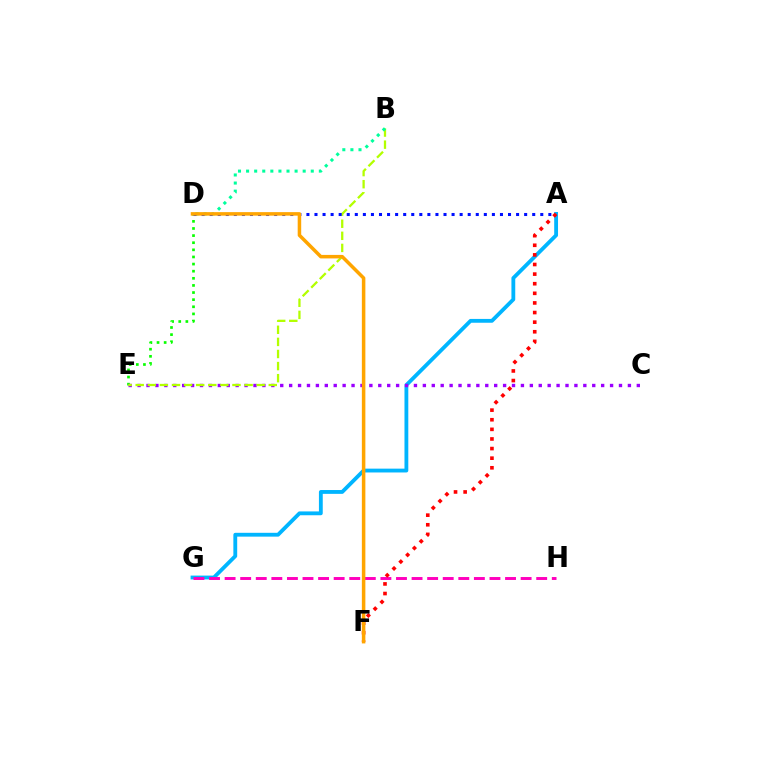{('A', 'G'): [{'color': '#00b5ff', 'line_style': 'solid', 'thickness': 2.75}], ('D', 'E'): [{'color': '#08ff00', 'line_style': 'dotted', 'thickness': 1.93}], ('C', 'E'): [{'color': '#9b00ff', 'line_style': 'dotted', 'thickness': 2.42}], ('G', 'H'): [{'color': '#ff00bd', 'line_style': 'dashed', 'thickness': 2.12}], ('B', 'E'): [{'color': '#b3ff00', 'line_style': 'dashed', 'thickness': 1.64}], ('B', 'D'): [{'color': '#00ff9d', 'line_style': 'dotted', 'thickness': 2.2}], ('A', 'D'): [{'color': '#0010ff', 'line_style': 'dotted', 'thickness': 2.19}], ('A', 'F'): [{'color': '#ff0000', 'line_style': 'dotted', 'thickness': 2.61}], ('D', 'F'): [{'color': '#ffa500', 'line_style': 'solid', 'thickness': 2.53}]}